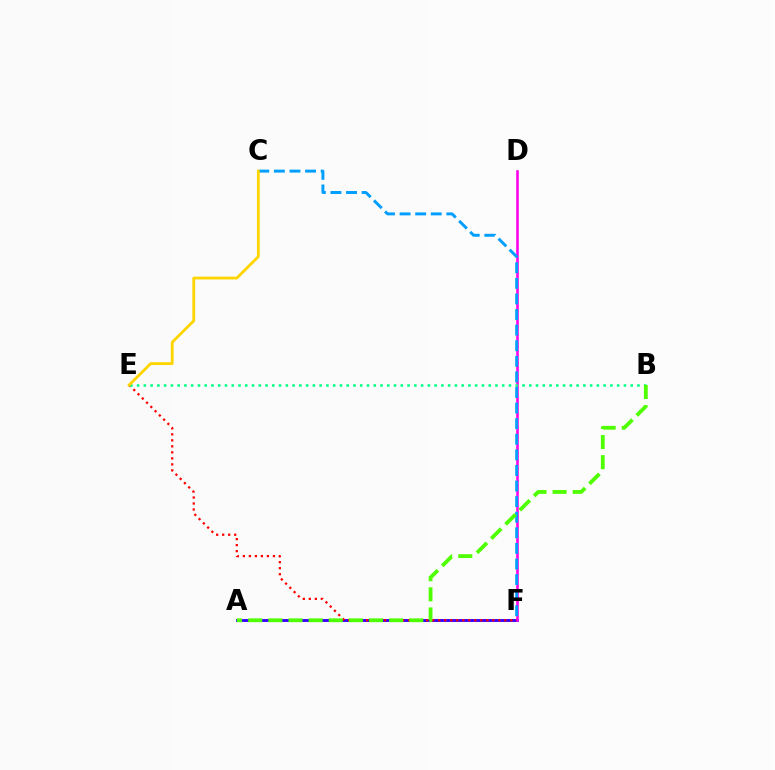{('A', 'F'): [{'color': '#3700ff', 'line_style': 'solid', 'thickness': 2.08}], ('D', 'F'): [{'color': '#ff00ed', 'line_style': 'solid', 'thickness': 1.88}], ('C', 'F'): [{'color': '#009eff', 'line_style': 'dashed', 'thickness': 2.12}], ('E', 'F'): [{'color': '#ff0000', 'line_style': 'dotted', 'thickness': 1.63}], ('B', 'E'): [{'color': '#00ff86', 'line_style': 'dotted', 'thickness': 1.84}], ('A', 'B'): [{'color': '#4fff00', 'line_style': 'dashed', 'thickness': 2.73}], ('C', 'E'): [{'color': '#ffd500', 'line_style': 'solid', 'thickness': 2.02}]}